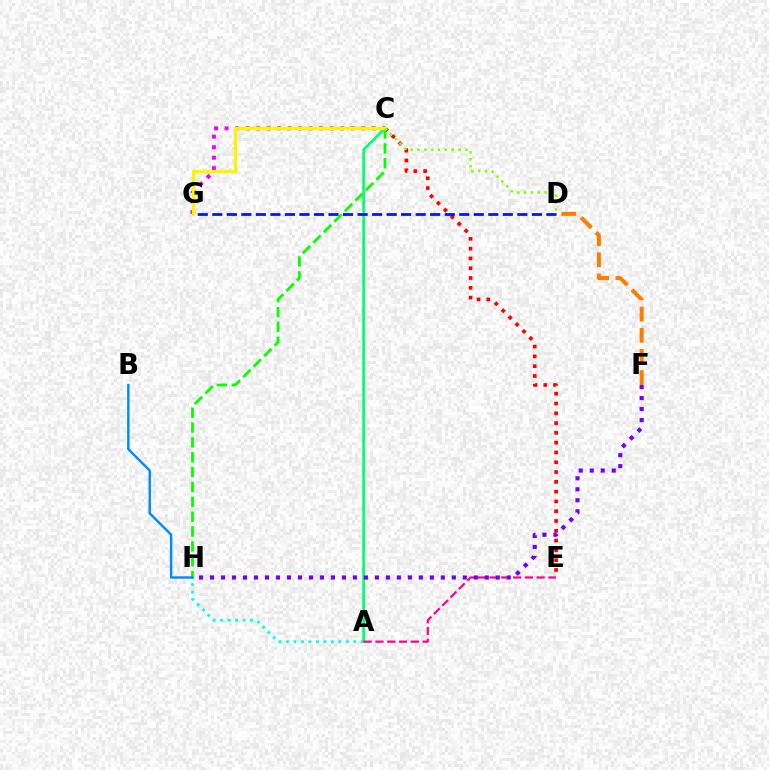{('C', 'G'): [{'color': '#ee00ff', 'line_style': 'dotted', 'thickness': 2.86}, {'color': '#fcf500', 'line_style': 'solid', 'thickness': 2.36}], ('A', 'H'): [{'color': '#00fff6', 'line_style': 'dotted', 'thickness': 2.03}], ('C', 'E'): [{'color': '#ff0000', 'line_style': 'dotted', 'thickness': 2.66}], ('D', 'F'): [{'color': '#ff7c00', 'line_style': 'dashed', 'thickness': 2.87}], ('C', 'H'): [{'color': '#08ff00', 'line_style': 'dashed', 'thickness': 2.02}], ('A', 'C'): [{'color': '#00ff74', 'line_style': 'solid', 'thickness': 1.95}], ('D', 'G'): [{'color': '#0010ff', 'line_style': 'dashed', 'thickness': 1.97}], ('A', 'E'): [{'color': '#ff0094', 'line_style': 'dashed', 'thickness': 1.6}], ('F', 'H'): [{'color': '#7200ff', 'line_style': 'dotted', 'thickness': 2.99}], ('B', 'H'): [{'color': '#008cff', 'line_style': 'solid', 'thickness': 1.75}], ('C', 'D'): [{'color': '#84ff00', 'line_style': 'dotted', 'thickness': 1.86}]}